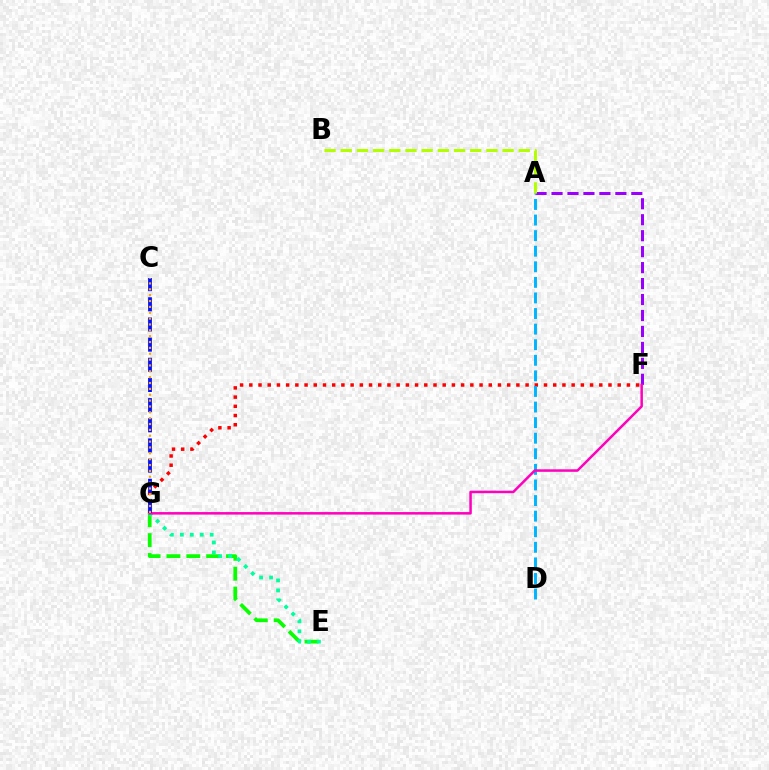{('A', 'F'): [{'color': '#9b00ff', 'line_style': 'dashed', 'thickness': 2.17}], ('F', 'G'): [{'color': '#ff0000', 'line_style': 'dotted', 'thickness': 2.5}, {'color': '#ff00bd', 'line_style': 'solid', 'thickness': 1.81}], ('A', 'D'): [{'color': '#00b5ff', 'line_style': 'dashed', 'thickness': 2.12}], ('E', 'G'): [{'color': '#08ff00', 'line_style': 'dashed', 'thickness': 2.7}, {'color': '#00ff9d', 'line_style': 'dotted', 'thickness': 2.7}], ('A', 'B'): [{'color': '#b3ff00', 'line_style': 'dashed', 'thickness': 2.2}], ('C', 'G'): [{'color': '#0010ff', 'line_style': 'dashed', 'thickness': 2.74}, {'color': '#ffa500', 'line_style': 'dotted', 'thickness': 1.59}]}